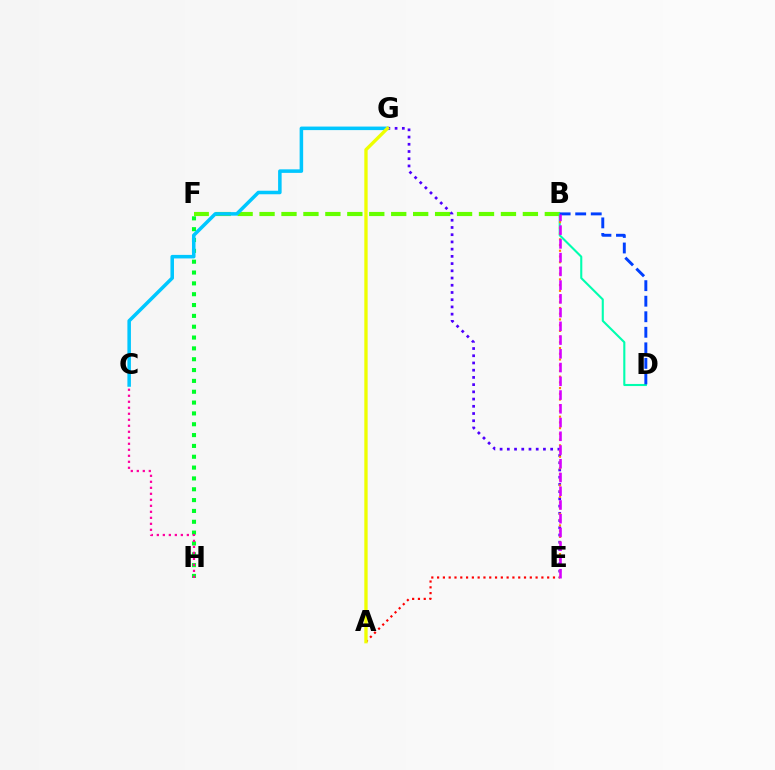{('B', 'F'): [{'color': '#66ff00', 'line_style': 'dashed', 'thickness': 2.98}], ('F', 'H'): [{'color': '#00ff27', 'line_style': 'dotted', 'thickness': 2.94}], ('B', 'D'): [{'color': '#00ffaf', 'line_style': 'solid', 'thickness': 1.51}, {'color': '#003fff', 'line_style': 'dashed', 'thickness': 2.11}], ('A', 'E'): [{'color': '#ff0000', 'line_style': 'dotted', 'thickness': 1.57}], ('C', 'G'): [{'color': '#00c7ff', 'line_style': 'solid', 'thickness': 2.54}], ('C', 'H'): [{'color': '#ff00a0', 'line_style': 'dotted', 'thickness': 1.63}], ('E', 'G'): [{'color': '#4f00ff', 'line_style': 'dotted', 'thickness': 1.96}], ('B', 'E'): [{'color': '#ff8800', 'line_style': 'dotted', 'thickness': 1.55}, {'color': '#d600ff', 'line_style': 'dashed', 'thickness': 1.87}], ('A', 'G'): [{'color': '#eeff00', 'line_style': 'solid', 'thickness': 2.4}]}